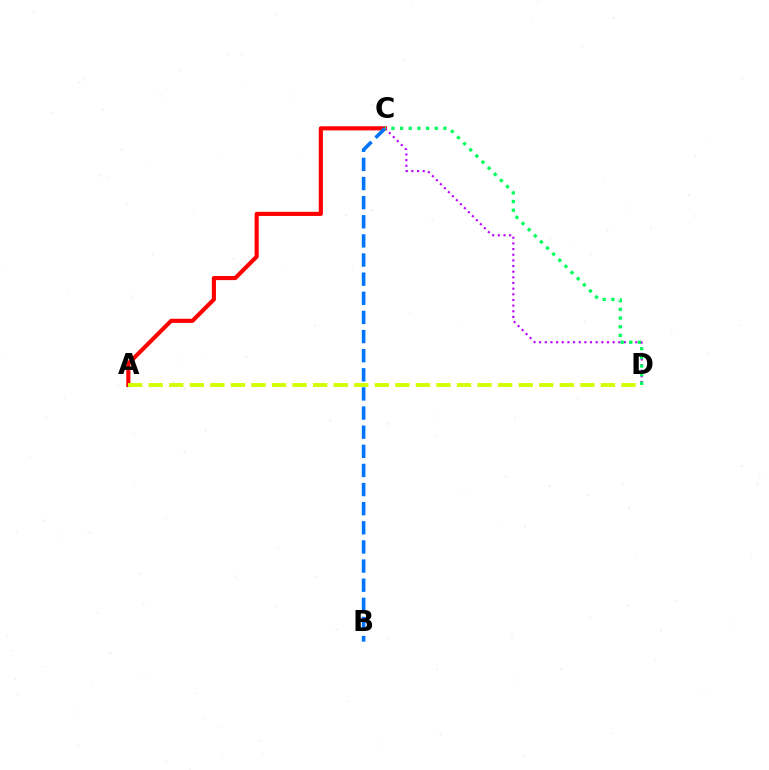{('A', 'C'): [{'color': '#ff0000', 'line_style': 'solid', 'thickness': 2.96}], ('B', 'C'): [{'color': '#0074ff', 'line_style': 'dashed', 'thickness': 2.6}], ('A', 'D'): [{'color': '#d1ff00', 'line_style': 'dashed', 'thickness': 2.79}], ('C', 'D'): [{'color': '#b900ff', 'line_style': 'dotted', 'thickness': 1.54}, {'color': '#00ff5c', 'line_style': 'dotted', 'thickness': 2.36}]}